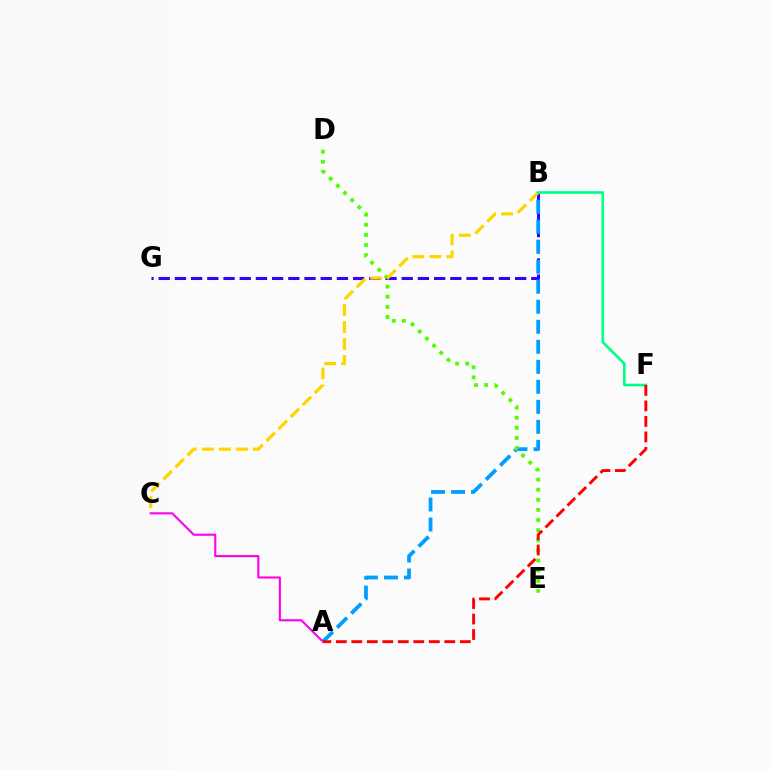{('B', 'G'): [{'color': '#3700ff', 'line_style': 'dashed', 'thickness': 2.2}], ('A', 'C'): [{'color': '#ff00ed', 'line_style': 'solid', 'thickness': 1.53}], ('A', 'B'): [{'color': '#009eff', 'line_style': 'dashed', 'thickness': 2.72}], ('D', 'E'): [{'color': '#4fff00', 'line_style': 'dotted', 'thickness': 2.75}], ('B', 'C'): [{'color': '#ffd500', 'line_style': 'dashed', 'thickness': 2.31}], ('B', 'F'): [{'color': '#00ff86', 'line_style': 'solid', 'thickness': 1.91}], ('A', 'F'): [{'color': '#ff0000', 'line_style': 'dashed', 'thickness': 2.11}]}